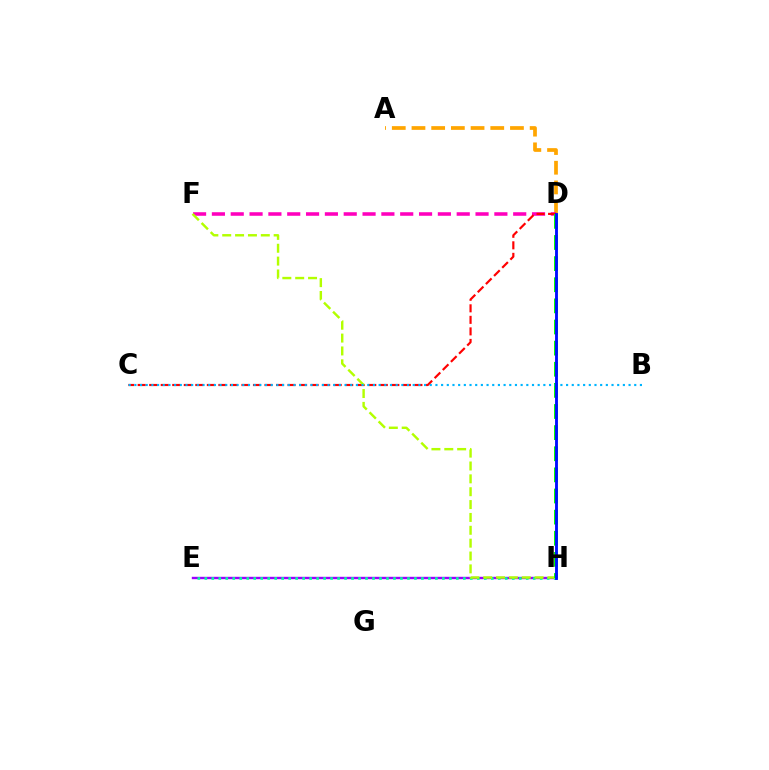{('E', 'H'): [{'color': '#9b00ff', 'line_style': 'solid', 'thickness': 1.73}, {'color': '#00ff9d', 'line_style': 'dotted', 'thickness': 1.9}], ('A', 'D'): [{'color': '#ffa500', 'line_style': 'dashed', 'thickness': 2.68}], ('D', 'F'): [{'color': '#ff00bd', 'line_style': 'dashed', 'thickness': 2.56}], ('C', 'D'): [{'color': '#ff0000', 'line_style': 'dashed', 'thickness': 1.57}], ('F', 'H'): [{'color': '#b3ff00', 'line_style': 'dashed', 'thickness': 1.75}], ('D', 'H'): [{'color': '#08ff00', 'line_style': 'dashed', 'thickness': 2.87}, {'color': '#0010ff', 'line_style': 'solid', 'thickness': 2.07}], ('B', 'C'): [{'color': '#00b5ff', 'line_style': 'dotted', 'thickness': 1.54}]}